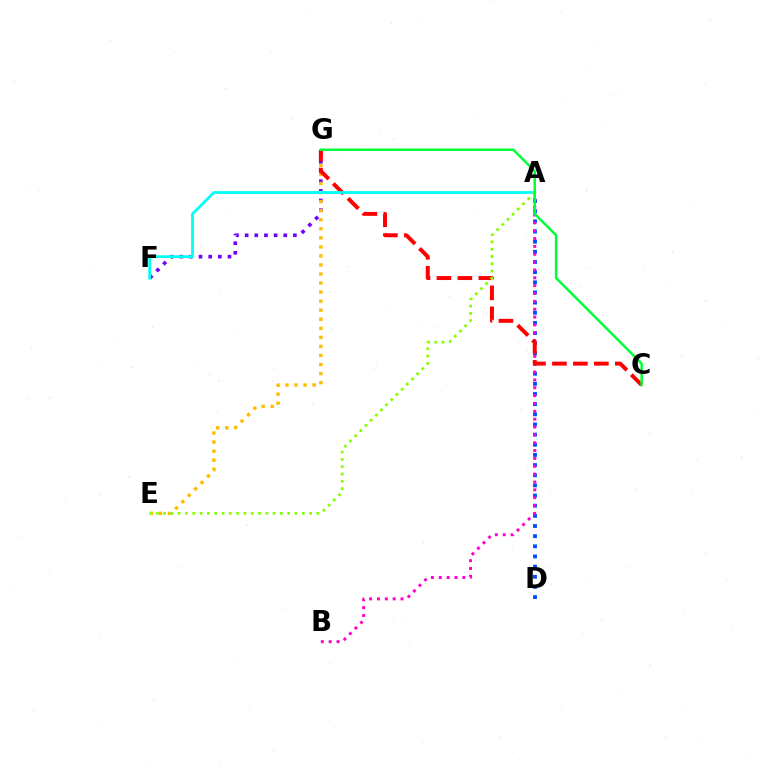{('F', 'G'): [{'color': '#7200ff', 'line_style': 'dotted', 'thickness': 2.62}], ('A', 'D'): [{'color': '#004bff', 'line_style': 'dotted', 'thickness': 2.76}], ('A', 'B'): [{'color': '#ff00cf', 'line_style': 'dotted', 'thickness': 2.13}], ('E', 'G'): [{'color': '#ffbd00', 'line_style': 'dotted', 'thickness': 2.46}], ('C', 'G'): [{'color': '#ff0000', 'line_style': 'dashed', 'thickness': 2.85}, {'color': '#00ff39', 'line_style': 'solid', 'thickness': 1.79}], ('A', 'F'): [{'color': '#00fff6', 'line_style': 'solid', 'thickness': 2.0}], ('A', 'E'): [{'color': '#84ff00', 'line_style': 'dotted', 'thickness': 1.98}]}